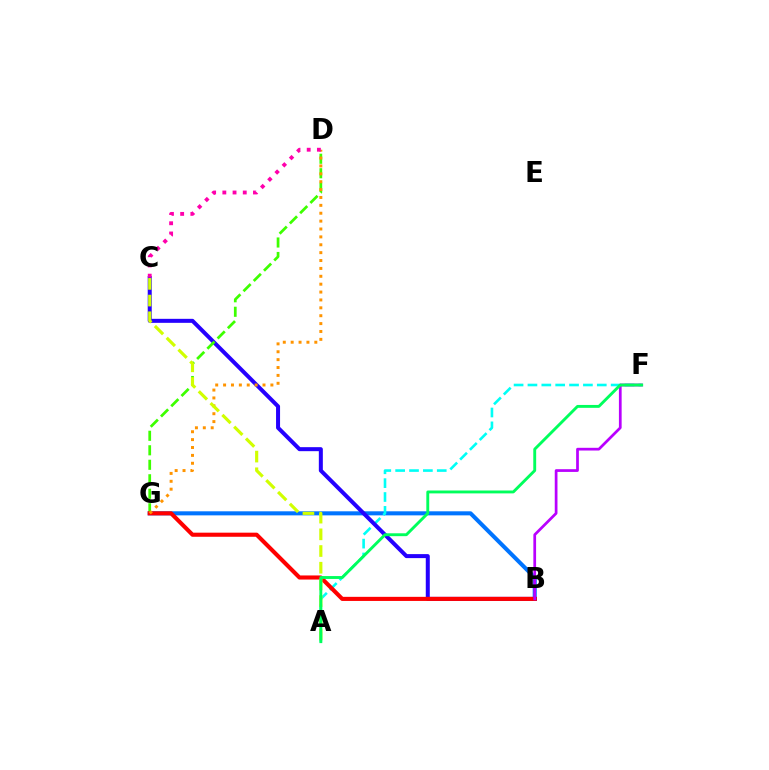{('B', 'G'): [{'color': '#0074ff', 'line_style': 'solid', 'thickness': 2.92}, {'color': '#ff0000', 'line_style': 'solid', 'thickness': 2.95}], ('A', 'F'): [{'color': '#00fff6', 'line_style': 'dashed', 'thickness': 1.88}, {'color': '#00ff5c', 'line_style': 'solid', 'thickness': 2.08}], ('B', 'C'): [{'color': '#2500ff', 'line_style': 'solid', 'thickness': 2.89}], ('D', 'G'): [{'color': '#3dff00', 'line_style': 'dashed', 'thickness': 1.97}, {'color': '#ff9400', 'line_style': 'dotted', 'thickness': 2.14}], ('B', 'F'): [{'color': '#b900ff', 'line_style': 'solid', 'thickness': 1.96}], ('A', 'C'): [{'color': '#d1ff00', 'line_style': 'dashed', 'thickness': 2.27}], ('C', 'D'): [{'color': '#ff00ac', 'line_style': 'dotted', 'thickness': 2.77}]}